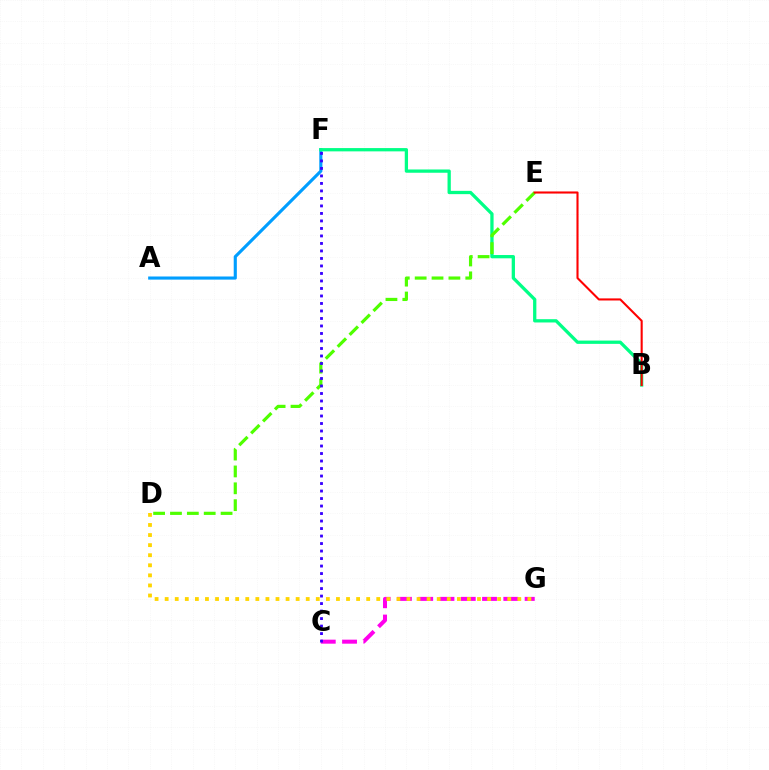{('A', 'F'): [{'color': '#009eff', 'line_style': 'solid', 'thickness': 2.25}], ('B', 'F'): [{'color': '#00ff86', 'line_style': 'solid', 'thickness': 2.36}], ('D', 'E'): [{'color': '#4fff00', 'line_style': 'dashed', 'thickness': 2.29}], ('C', 'G'): [{'color': '#ff00ed', 'line_style': 'dashed', 'thickness': 2.89}], ('B', 'E'): [{'color': '#ff0000', 'line_style': 'solid', 'thickness': 1.51}], ('D', 'G'): [{'color': '#ffd500', 'line_style': 'dotted', 'thickness': 2.74}], ('C', 'F'): [{'color': '#3700ff', 'line_style': 'dotted', 'thickness': 2.04}]}